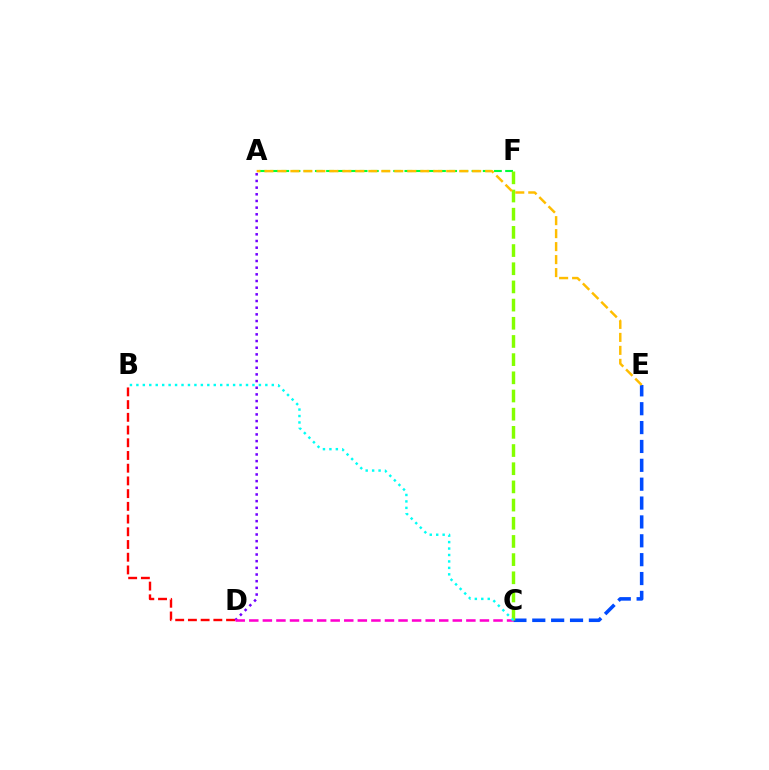{('A', 'F'): [{'color': '#00ff39', 'line_style': 'dashed', 'thickness': 1.52}], ('C', 'E'): [{'color': '#004bff', 'line_style': 'dashed', 'thickness': 2.56}], ('B', 'D'): [{'color': '#ff0000', 'line_style': 'dashed', 'thickness': 1.73}], ('A', 'D'): [{'color': '#7200ff', 'line_style': 'dotted', 'thickness': 1.81}], ('C', 'F'): [{'color': '#84ff00', 'line_style': 'dashed', 'thickness': 2.47}], ('A', 'E'): [{'color': '#ffbd00', 'line_style': 'dashed', 'thickness': 1.76}], ('C', 'D'): [{'color': '#ff00cf', 'line_style': 'dashed', 'thickness': 1.84}], ('B', 'C'): [{'color': '#00fff6', 'line_style': 'dotted', 'thickness': 1.75}]}